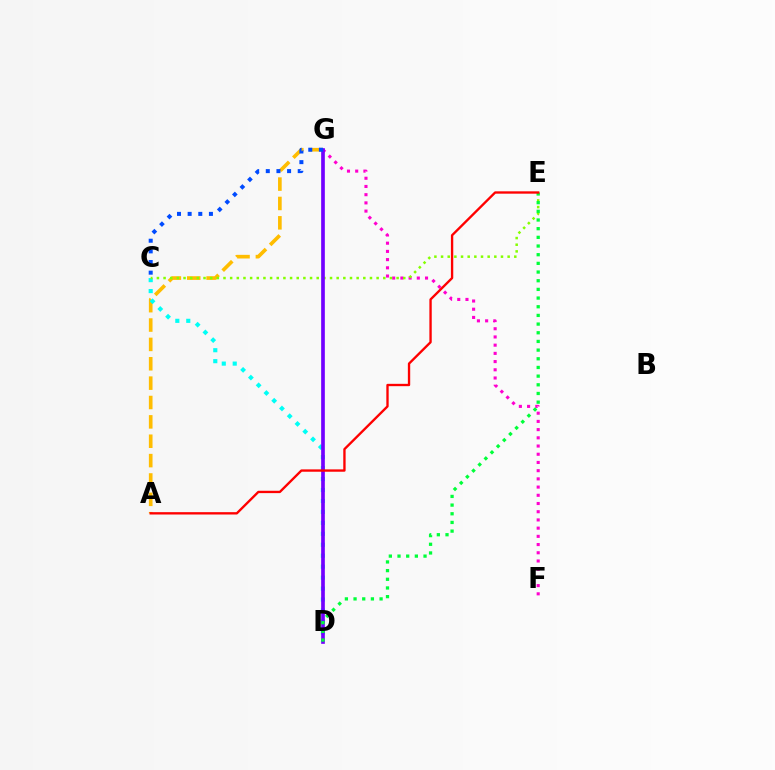{('A', 'G'): [{'color': '#ffbd00', 'line_style': 'dashed', 'thickness': 2.63}], ('C', 'D'): [{'color': '#00fff6', 'line_style': 'dotted', 'thickness': 2.98}], ('F', 'G'): [{'color': '#ff00cf', 'line_style': 'dotted', 'thickness': 2.23}], ('C', 'E'): [{'color': '#84ff00', 'line_style': 'dotted', 'thickness': 1.81}], ('D', 'G'): [{'color': '#7200ff', 'line_style': 'solid', 'thickness': 2.65}], ('D', 'E'): [{'color': '#00ff39', 'line_style': 'dotted', 'thickness': 2.36}], ('C', 'G'): [{'color': '#004bff', 'line_style': 'dotted', 'thickness': 2.89}], ('A', 'E'): [{'color': '#ff0000', 'line_style': 'solid', 'thickness': 1.69}]}